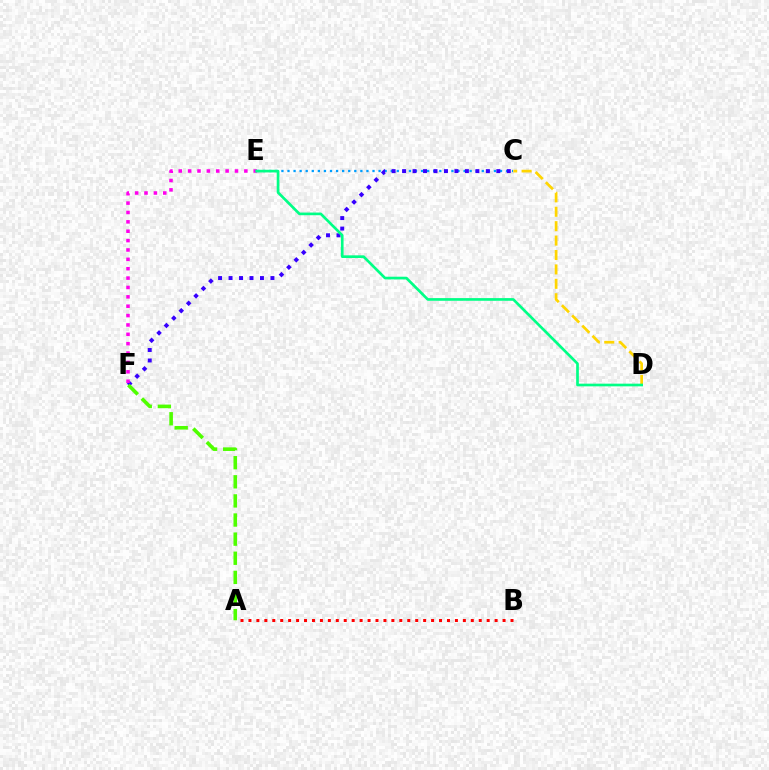{('C', 'E'): [{'color': '#009eff', 'line_style': 'dotted', 'thickness': 1.65}], ('C', 'D'): [{'color': '#ffd500', 'line_style': 'dashed', 'thickness': 1.96}], ('A', 'B'): [{'color': '#ff0000', 'line_style': 'dotted', 'thickness': 2.16}], ('C', 'F'): [{'color': '#3700ff', 'line_style': 'dotted', 'thickness': 2.84}], ('A', 'F'): [{'color': '#4fff00', 'line_style': 'dashed', 'thickness': 2.6}], ('E', 'F'): [{'color': '#ff00ed', 'line_style': 'dotted', 'thickness': 2.55}], ('D', 'E'): [{'color': '#00ff86', 'line_style': 'solid', 'thickness': 1.93}]}